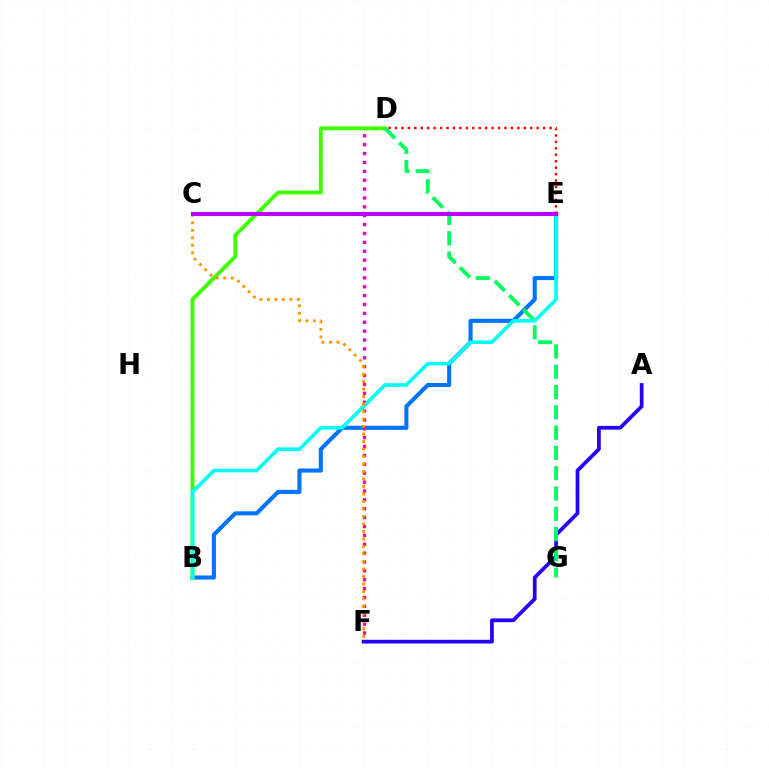{('B', 'E'): [{'color': '#0074ff', 'line_style': 'solid', 'thickness': 2.95}, {'color': '#00fff6', 'line_style': 'solid', 'thickness': 2.61}], ('D', 'E'): [{'color': '#ff0000', 'line_style': 'dotted', 'thickness': 1.75}], ('D', 'F'): [{'color': '#ff00ac', 'line_style': 'dotted', 'thickness': 2.41}], ('B', 'D'): [{'color': '#3dff00', 'line_style': 'solid', 'thickness': 2.8}], ('A', 'F'): [{'color': '#2500ff', 'line_style': 'solid', 'thickness': 2.7}], ('D', 'G'): [{'color': '#00ff5c', 'line_style': 'dashed', 'thickness': 2.76}], ('C', 'E'): [{'color': '#d1ff00', 'line_style': 'dotted', 'thickness': 2.53}, {'color': '#b900ff', 'line_style': 'solid', 'thickness': 2.95}], ('C', 'F'): [{'color': '#ff9400', 'line_style': 'dotted', 'thickness': 2.04}]}